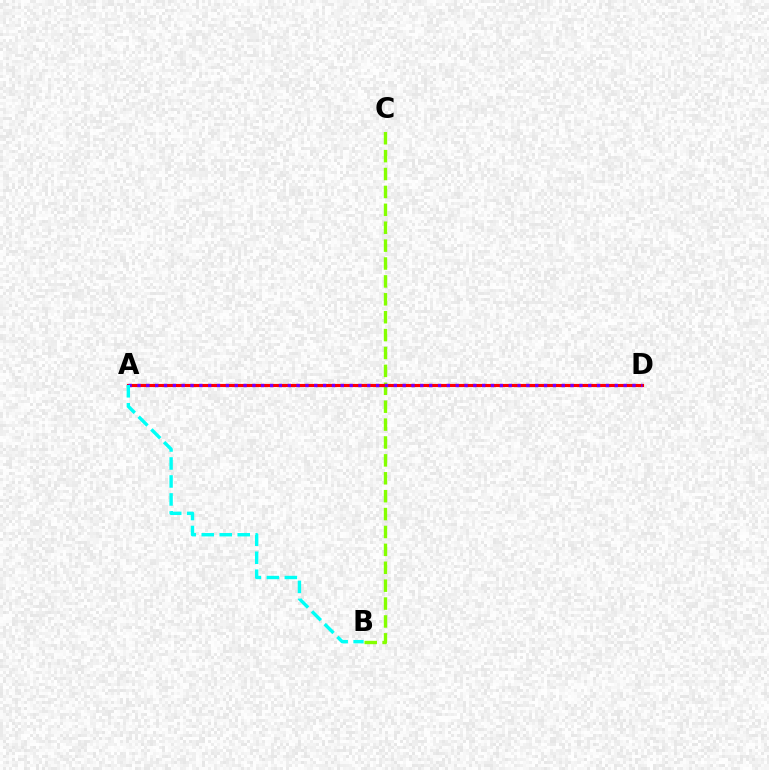{('B', 'C'): [{'color': '#84ff00', 'line_style': 'dashed', 'thickness': 2.43}], ('A', 'D'): [{'color': '#ff0000', 'line_style': 'solid', 'thickness': 2.25}, {'color': '#7200ff', 'line_style': 'dotted', 'thickness': 2.4}], ('A', 'B'): [{'color': '#00fff6', 'line_style': 'dashed', 'thickness': 2.44}]}